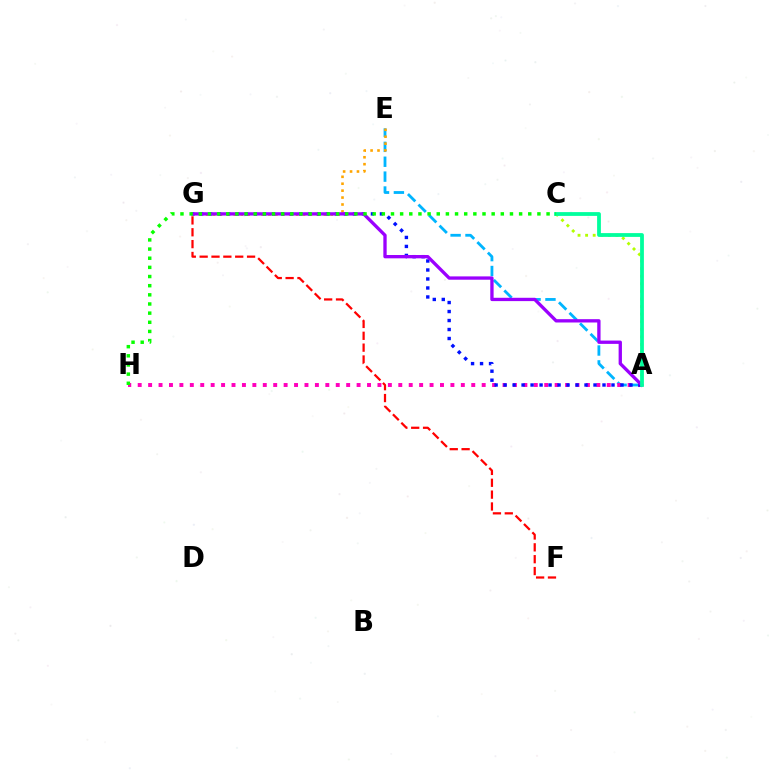{('A', 'E'): [{'color': '#00b5ff', 'line_style': 'dashed', 'thickness': 2.02}], ('A', 'C'): [{'color': '#b3ff00', 'line_style': 'dotted', 'thickness': 2.06}, {'color': '#00ff9d', 'line_style': 'solid', 'thickness': 2.73}], ('E', 'G'): [{'color': '#ffa500', 'line_style': 'dotted', 'thickness': 1.88}], ('A', 'H'): [{'color': '#ff00bd', 'line_style': 'dotted', 'thickness': 2.83}], ('A', 'G'): [{'color': '#0010ff', 'line_style': 'dotted', 'thickness': 2.44}, {'color': '#9b00ff', 'line_style': 'solid', 'thickness': 2.39}], ('F', 'G'): [{'color': '#ff0000', 'line_style': 'dashed', 'thickness': 1.61}], ('C', 'H'): [{'color': '#08ff00', 'line_style': 'dotted', 'thickness': 2.49}]}